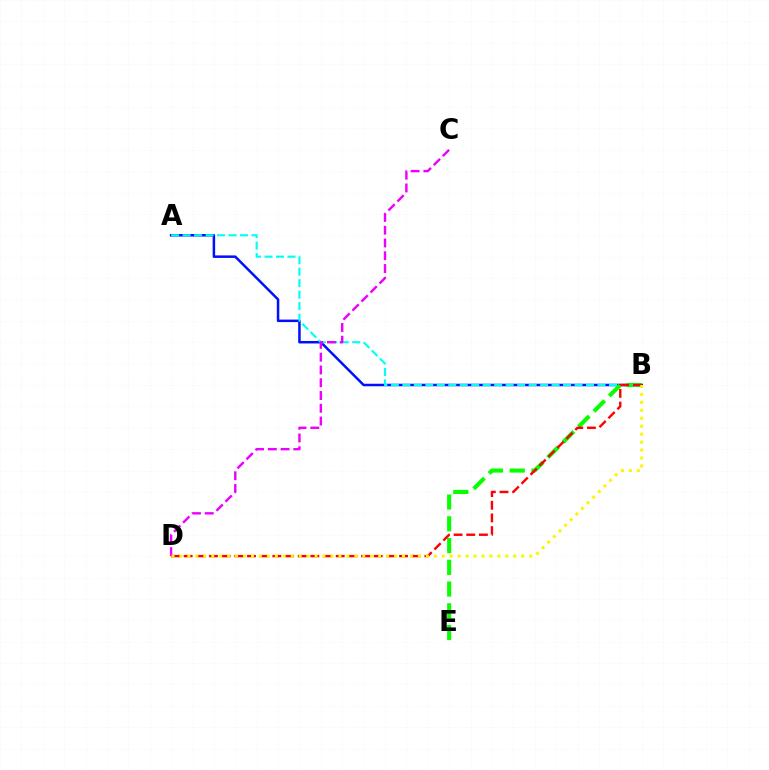{('A', 'B'): [{'color': '#0010ff', 'line_style': 'solid', 'thickness': 1.8}, {'color': '#00fff6', 'line_style': 'dashed', 'thickness': 1.56}], ('B', 'E'): [{'color': '#08ff00', 'line_style': 'dashed', 'thickness': 2.96}], ('C', 'D'): [{'color': '#ee00ff', 'line_style': 'dashed', 'thickness': 1.74}], ('B', 'D'): [{'color': '#ff0000', 'line_style': 'dashed', 'thickness': 1.72}, {'color': '#fcf500', 'line_style': 'dotted', 'thickness': 2.16}]}